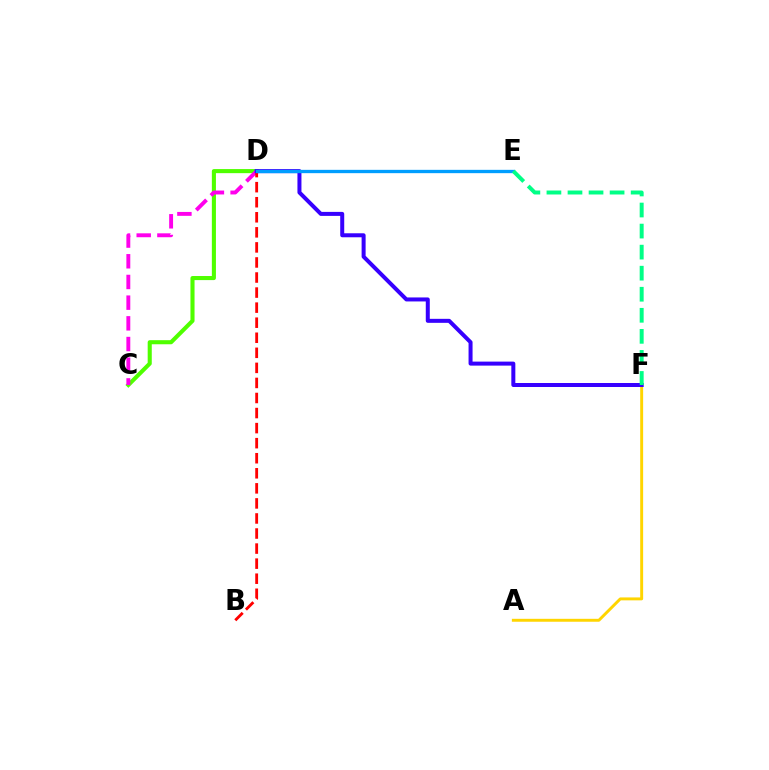{('C', 'D'): [{'color': '#4fff00', 'line_style': 'solid', 'thickness': 2.94}, {'color': '#ff00ed', 'line_style': 'dashed', 'thickness': 2.81}], ('B', 'D'): [{'color': '#ff0000', 'line_style': 'dashed', 'thickness': 2.05}], ('A', 'F'): [{'color': '#ffd500', 'line_style': 'solid', 'thickness': 2.11}], ('D', 'F'): [{'color': '#3700ff', 'line_style': 'solid', 'thickness': 2.88}], ('D', 'E'): [{'color': '#009eff', 'line_style': 'solid', 'thickness': 2.39}], ('E', 'F'): [{'color': '#00ff86', 'line_style': 'dashed', 'thickness': 2.86}]}